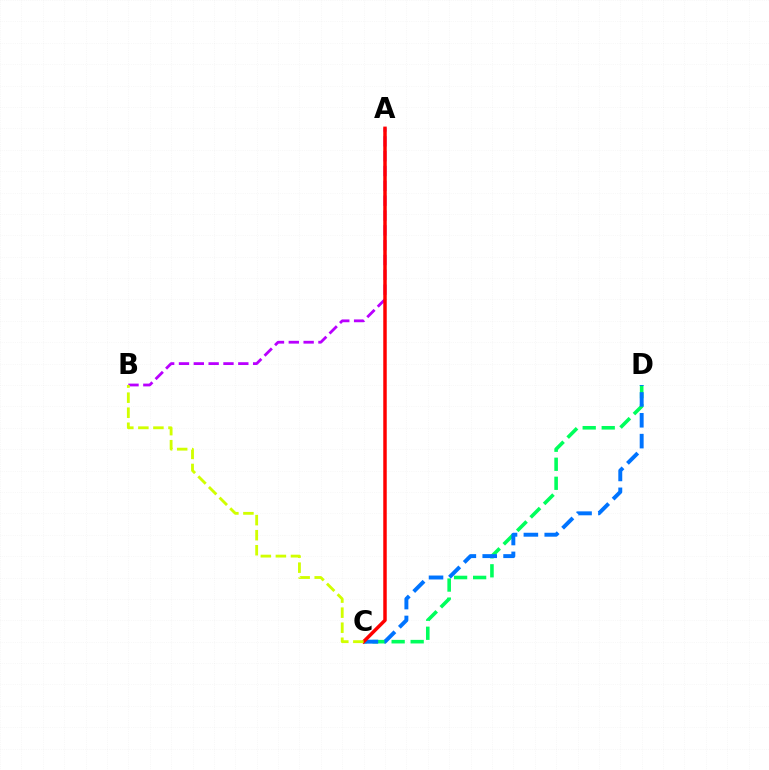{('A', 'B'): [{'color': '#b900ff', 'line_style': 'dashed', 'thickness': 2.02}], ('C', 'D'): [{'color': '#00ff5c', 'line_style': 'dashed', 'thickness': 2.58}, {'color': '#0074ff', 'line_style': 'dashed', 'thickness': 2.83}], ('A', 'C'): [{'color': '#ff0000', 'line_style': 'solid', 'thickness': 2.5}], ('B', 'C'): [{'color': '#d1ff00', 'line_style': 'dashed', 'thickness': 2.04}]}